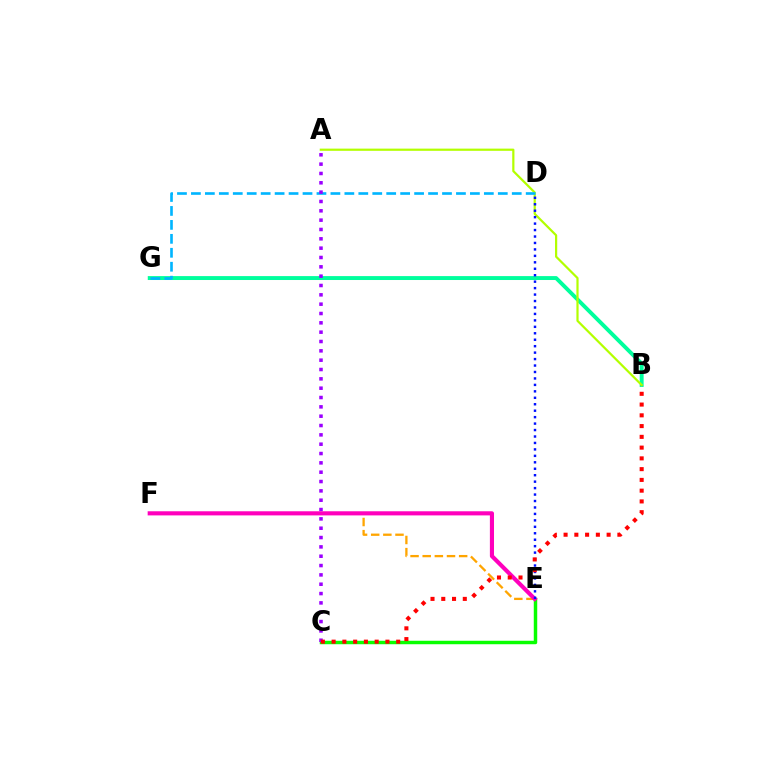{('B', 'G'): [{'color': '#00ff9d', 'line_style': 'solid', 'thickness': 2.82}], ('E', 'F'): [{'color': '#ffa500', 'line_style': 'dashed', 'thickness': 1.65}, {'color': '#ff00bd', 'line_style': 'solid', 'thickness': 2.97}], ('A', 'B'): [{'color': '#b3ff00', 'line_style': 'solid', 'thickness': 1.59}], ('C', 'E'): [{'color': '#08ff00', 'line_style': 'solid', 'thickness': 2.49}], ('D', 'G'): [{'color': '#00b5ff', 'line_style': 'dashed', 'thickness': 1.89}], ('A', 'C'): [{'color': '#9b00ff', 'line_style': 'dotted', 'thickness': 2.54}], ('D', 'E'): [{'color': '#0010ff', 'line_style': 'dotted', 'thickness': 1.75}], ('B', 'C'): [{'color': '#ff0000', 'line_style': 'dotted', 'thickness': 2.92}]}